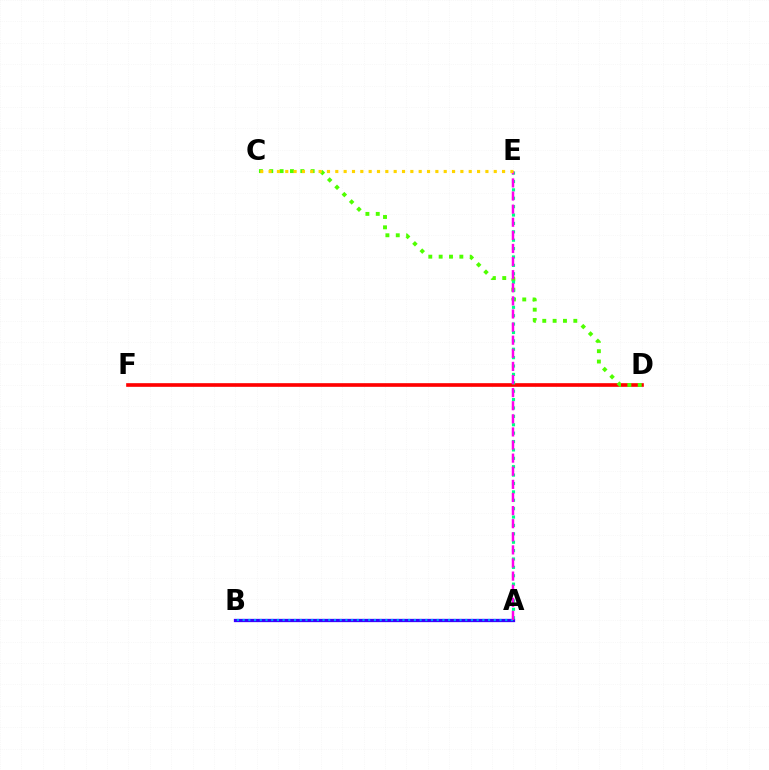{('D', 'F'): [{'color': '#ff0000', 'line_style': 'solid', 'thickness': 2.63}], ('C', 'D'): [{'color': '#4fff00', 'line_style': 'dotted', 'thickness': 2.81}], ('A', 'B'): [{'color': '#3700ff', 'line_style': 'solid', 'thickness': 2.36}, {'color': '#009eff', 'line_style': 'dotted', 'thickness': 1.55}], ('A', 'E'): [{'color': '#00ff86', 'line_style': 'dotted', 'thickness': 2.28}, {'color': '#ff00ed', 'line_style': 'dashed', 'thickness': 1.78}], ('C', 'E'): [{'color': '#ffd500', 'line_style': 'dotted', 'thickness': 2.27}]}